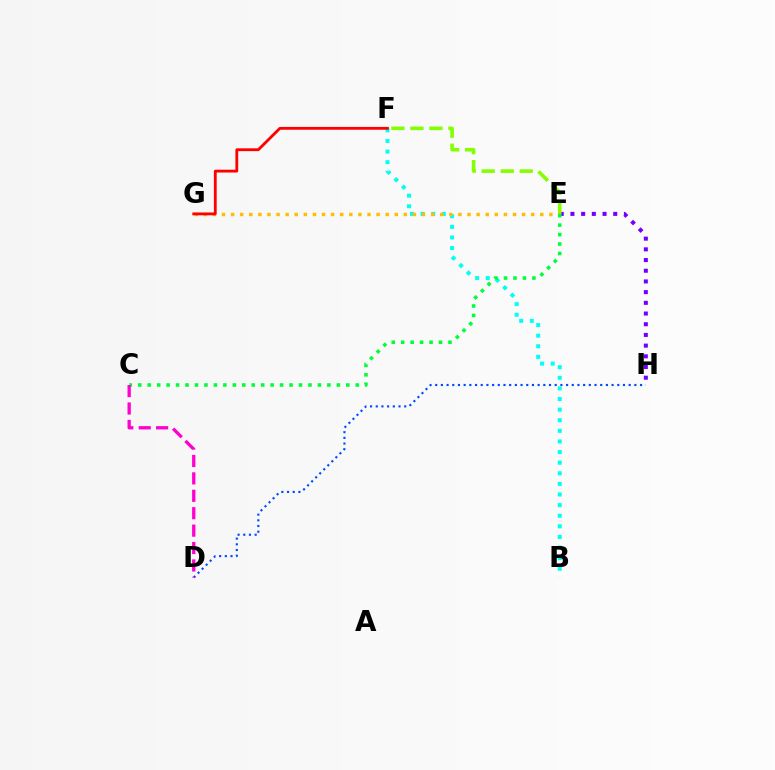{('D', 'H'): [{'color': '#004bff', 'line_style': 'dotted', 'thickness': 1.55}], ('B', 'F'): [{'color': '#00fff6', 'line_style': 'dotted', 'thickness': 2.88}], ('E', 'H'): [{'color': '#7200ff', 'line_style': 'dotted', 'thickness': 2.91}], ('E', 'F'): [{'color': '#84ff00', 'line_style': 'dashed', 'thickness': 2.58}], ('E', 'G'): [{'color': '#ffbd00', 'line_style': 'dotted', 'thickness': 2.47}], ('C', 'E'): [{'color': '#00ff39', 'line_style': 'dotted', 'thickness': 2.57}], ('F', 'G'): [{'color': '#ff0000', 'line_style': 'solid', 'thickness': 2.03}], ('C', 'D'): [{'color': '#ff00cf', 'line_style': 'dashed', 'thickness': 2.37}]}